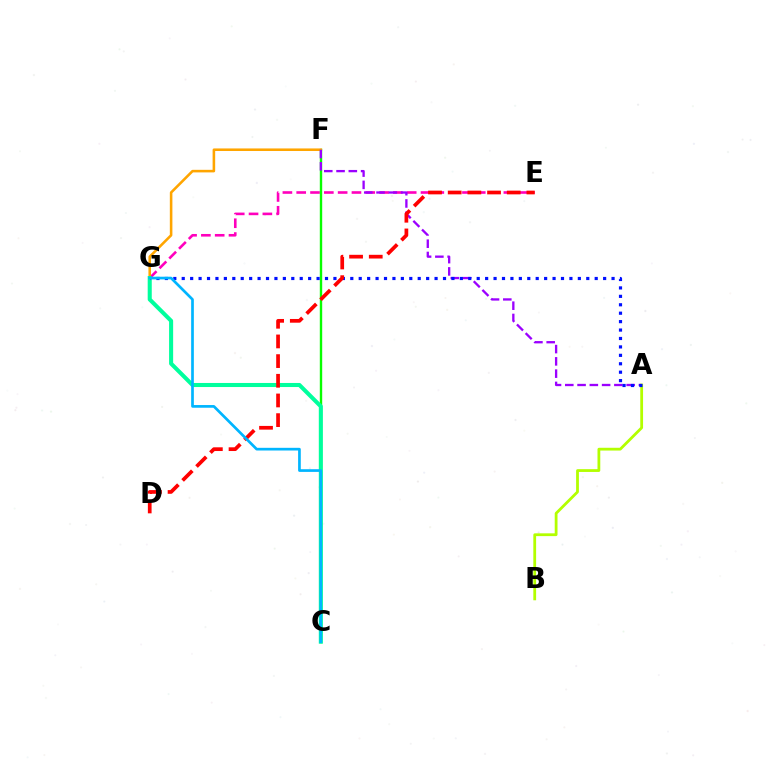{('E', 'G'): [{'color': '#ff00bd', 'line_style': 'dashed', 'thickness': 1.88}], ('C', 'F'): [{'color': '#08ff00', 'line_style': 'solid', 'thickness': 1.72}], ('F', 'G'): [{'color': '#ffa500', 'line_style': 'solid', 'thickness': 1.85}], ('C', 'G'): [{'color': '#00ff9d', 'line_style': 'solid', 'thickness': 2.92}, {'color': '#00b5ff', 'line_style': 'solid', 'thickness': 1.94}], ('A', 'F'): [{'color': '#9b00ff', 'line_style': 'dashed', 'thickness': 1.67}], ('A', 'B'): [{'color': '#b3ff00', 'line_style': 'solid', 'thickness': 2.01}], ('A', 'G'): [{'color': '#0010ff', 'line_style': 'dotted', 'thickness': 2.29}], ('D', 'E'): [{'color': '#ff0000', 'line_style': 'dashed', 'thickness': 2.67}]}